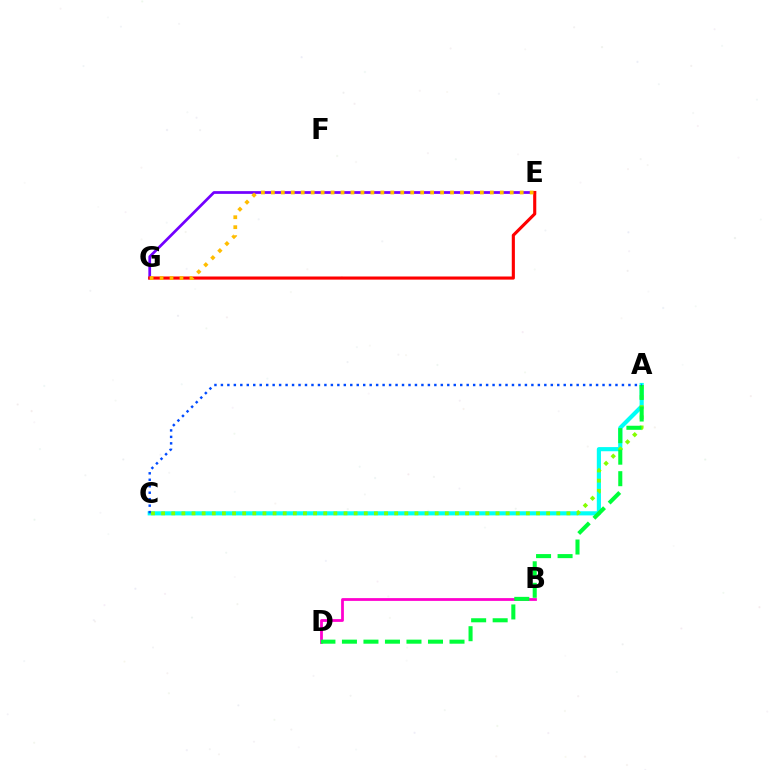{('B', 'D'): [{'color': '#ff00cf', 'line_style': 'solid', 'thickness': 2.0}], ('A', 'C'): [{'color': '#00fff6', 'line_style': 'solid', 'thickness': 2.99}, {'color': '#84ff00', 'line_style': 'dotted', 'thickness': 2.75}, {'color': '#004bff', 'line_style': 'dotted', 'thickness': 1.76}], ('E', 'G'): [{'color': '#7200ff', 'line_style': 'solid', 'thickness': 1.96}, {'color': '#ff0000', 'line_style': 'solid', 'thickness': 2.25}, {'color': '#ffbd00', 'line_style': 'dotted', 'thickness': 2.7}], ('A', 'D'): [{'color': '#00ff39', 'line_style': 'dashed', 'thickness': 2.92}]}